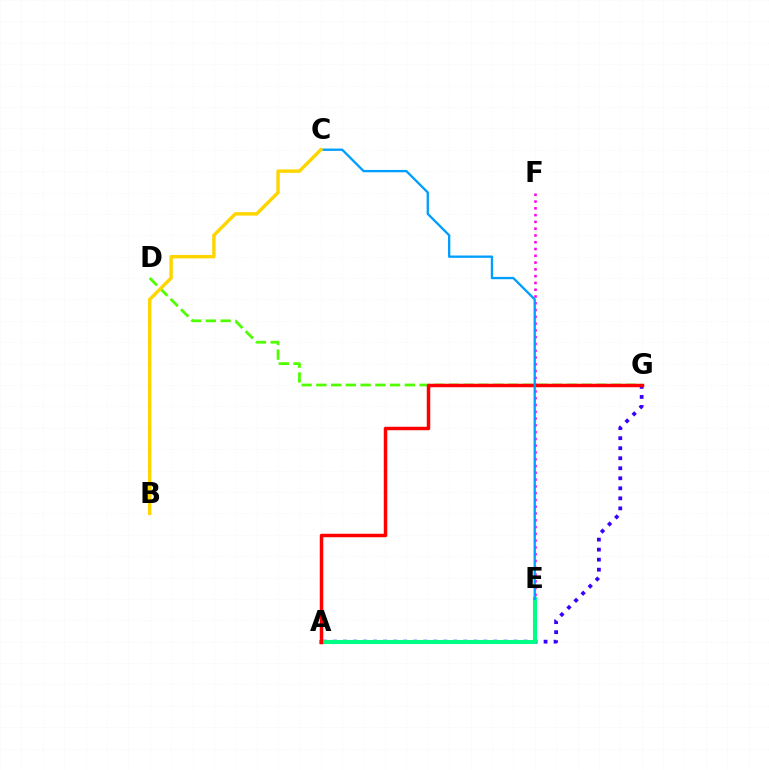{('D', 'G'): [{'color': '#4fff00', 'line_style': 'dashed', 'thickness': 2.0}], ('E', 'F'): [{'color': '#ff00ed', 'line_style': 'dotted', 'thickness': 1.84}], ('A', 'G'): [{'color': '#3700ff', 'line_style': 'dotted', 'thickness': 2.72}, {'color': '#ff0000', 'line_style': 'solid', 'thickness': 2.5}], ('A', 'E'): [{'color': '#00ff86', 'line_style': 'solid', 'thickness': 2.94}], ('C', 'E'): [{'color': '#009eff', 'line_style': 'solid', 'thickness': 1.67}], ('B', 'C'): [{'color': '#ffd500', 'line_style': 'solid', 'thickness': 2.47}]}